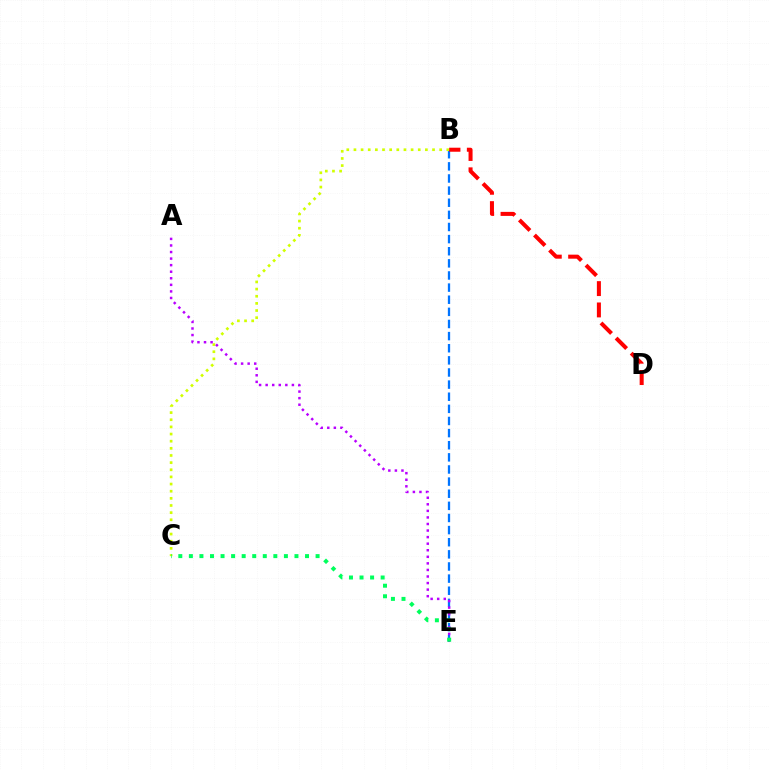{('B', 'E'): [{'color': '#0074ff', 'line_style': 'dashed', 'thickness': 1.65}], ('B', 'C'): [{'color': '#d1ff00', 'line_style': 'dotted', 'thickness': 1.94}], ('A', 'E'): [{'color': '#b900ff', 'line_style': 'dotted', 'thickness': 1.78}], ('B', 'D'): [{'color': '#ff0000', 'line_style': 'dashed', 'thickness': 2.9}], ('C', 'E'): [{'color': '#00ff5c', 'line_style': 'dotted', 'thickness': 2.87}]}